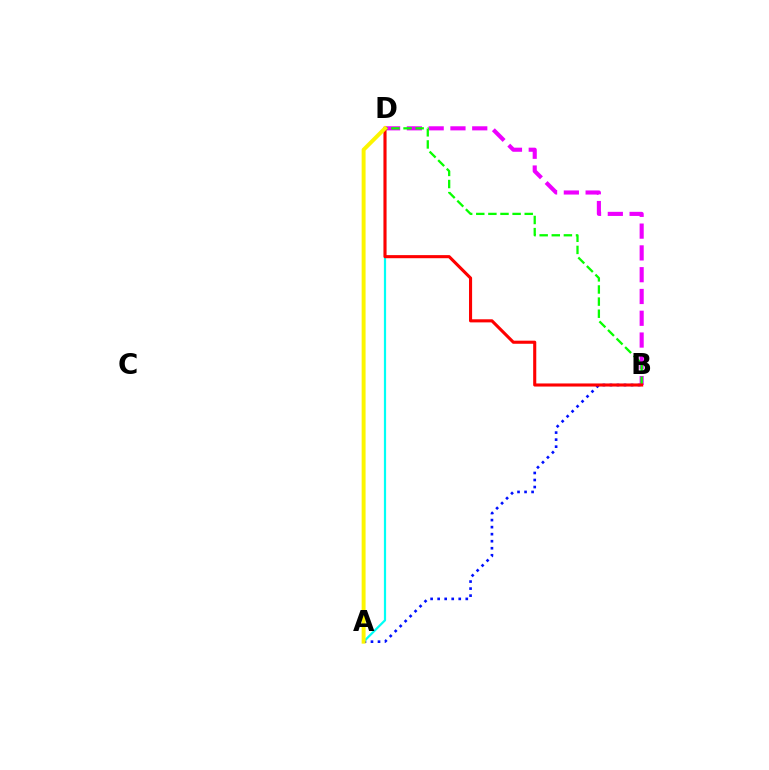{('A', 'B'): [{'color': '#0010ff', 'line_style': 'dotted', 'thickness': 1.91}], ('B', 'D'): [{'color': '#ee00ff', 'line_style': 'dashed', 'thickness': 2.96}, {'color': '#08ff00', 'line_style': 'dashed', 'thickness': 1.65}, {'color': '#ff0000', 'line_style': 'solid', 'thickness': 2.23}], ('A', 'D'): [{'color': '#00fff6', 'line_style': 'solid', 'thickness': 1.59}, {'color': '#fcf500', 'line_style': 'solid', 'thickness': 2.83}]}